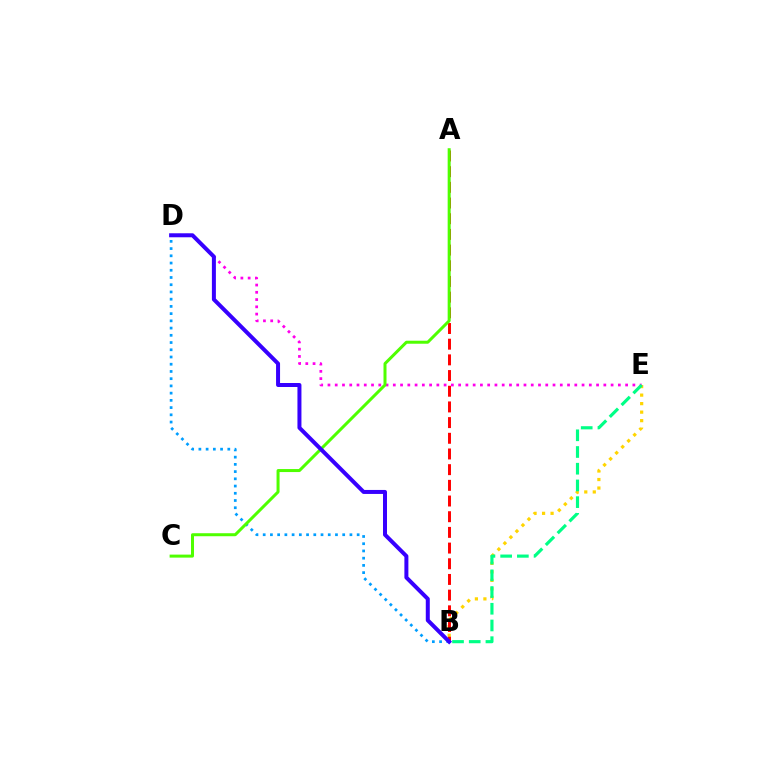{('B', 'E'): [{'color': '#ffd500', 'line_style': 'dotted', 'thickness': 2.31}, {'color': '#00ff86', 'line_style': 'dashed', 'thickness': 2.27}], ('B', 'D'): [{'color': '#009eff', 'line_style': 'dotted', 'thickness': 1.96}, {'color': '#3700ff', 'line_style': 'solid', 'thickness': 2.88}], ('A', 'B'): [{'color': '#ff0000', 'line_style': 'dashed', 'thickness': 2.13}], ('D', 'E'): [{'color': '#ff00ed', 'line_style': 'dotted', 'thickness': 1.97}], ('A', 'C'): [{'color': '#4fff00', 'line_style': 'solid', 'thickness': 2.17}]}